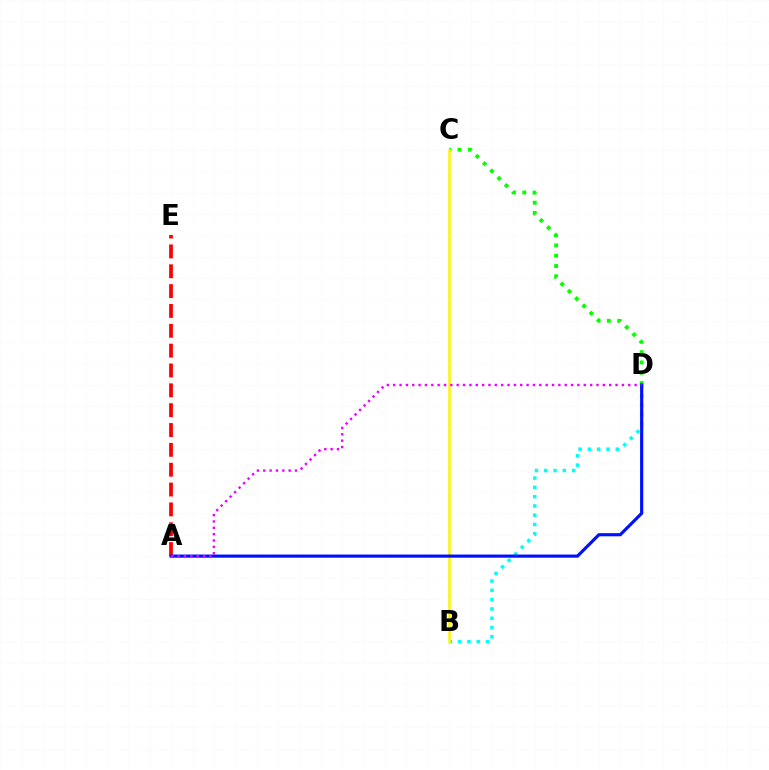{('C', 'D'): [{'color': '#08ff00', 'line_style': 'dotted', 'thickness': 2.8}], ('A', 'E'): [{'color': '#ff0000', 'line_style': 'dashed', 'thickness': 2.7}], ('B', 'D'): [{'color': '#00fff6', 'line_style': 'dotted', 'thickness': 2.52}], ('B', 'C'): [{'color': '#fcf500', 'line_style': 'solid', 'thickness': 1.82}], ('A', 'D'): [{'color': '#0010ff', 'line_style': 'solid', 'thickness': 2.27}, {'color': '#ee00ff', 'line_style': 'dotted', 'thickness': 1.73}]}